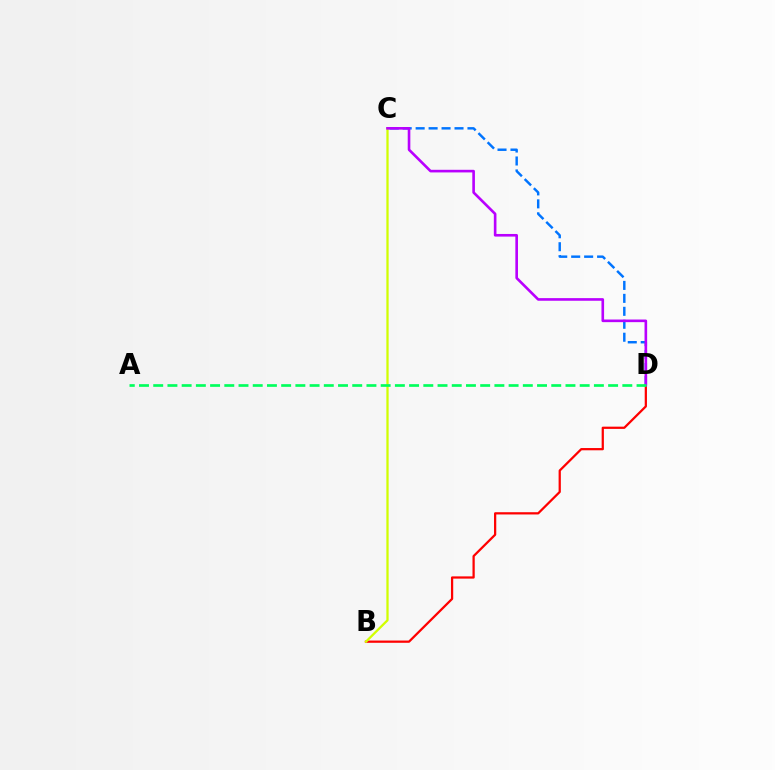{('B', 'D'): [{'color': '#ff0000', 'line_style': 'solid', 'thickness': 1.62}], ('B', 'C'): [{'color': '#d1ff00', 'line_style': 'solid', 'thickness': 1.64}], ('C', 'D'): [{'color': '#0074ff', 'line_style': 'dashed', 'thickness': 1.76}, {'color': '#b900ff', 'line_style': 'solid', 'thickness': 1.89}], ('A', 'D'): [{'color': '#00ff5c', 'line_style': 'dashed', 'thickness': 1.93}]}